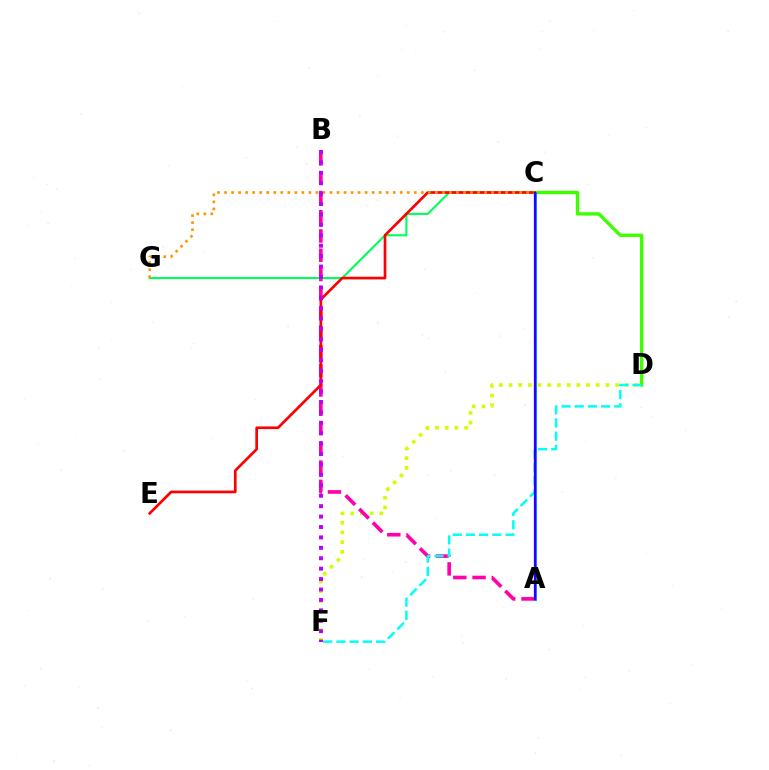{('D', 'F'): [{'color': '#d1ff00', 'line_style': 'dotted', 'thickness': 2.63}, {'color': '#00fff6', 'line_style': 'dashed', 'thickness': 1.79}], ('A', 'B'): [{'color': '#ff00ac', 'line_style': 'dashed', 'thickness': 2.62}], ('C', 'D'): [{'color': '#3dff00', 'line_style': 'solid', 'thickness': 2.43}], ('C', 'G'): [{'color': '#00ff5c', 'line_style': 'solid', 'thickness': 1.52}, {'color': '#ff9400', 'line_style': 'dotted', 'thickness': 1.91}], ('C', 'E'): [{'color': '#ff0000', 'line_style': 'solid', 'thickness': 1.93}], ('B', 'F'): [{'color': '#b900ff', 'line_style': 'dotted', 'thickness': 2.83}], ('A', 'C'): [{'color': '#0074ff', 'line_style': 'solid', 'thickness': 1.97}, {'color': '#2500ff', 'line_style': 'solid', 'thickness': 1.62}]}